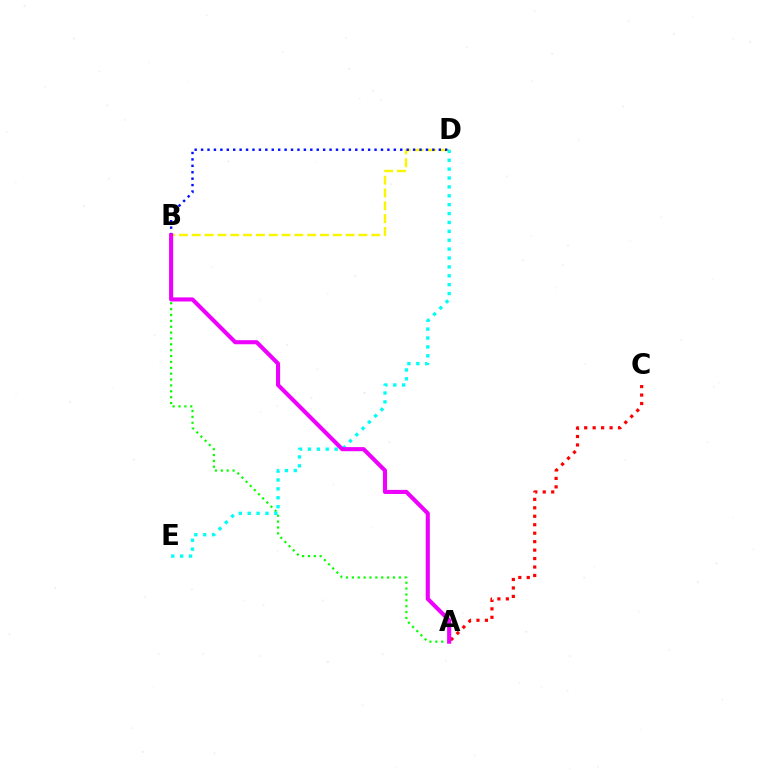{('B', 'D'): [{'color': '#fcf500', 'line_style': 'dashed', 'thickness': 1.74}, {'color': '#0010ff', 'line_style': 'dotted', 'thickness': 1.75}], ('A', 'C'): [{'color': '#ff0000', 'line_style': 'dotted', 'thickness': 2.3}], ('A', 'B'): [{'color': '#08ff00', 'line_style': 'dotted', 'thickness': 1.6}, {'color': '#ee00ff', 'line_style': 'solid', 'thickness': 2.95}], ('D', 'E'): [{'color': '#00fff6', 'line_style': 'dotted', 'thickness': 2.41}]}